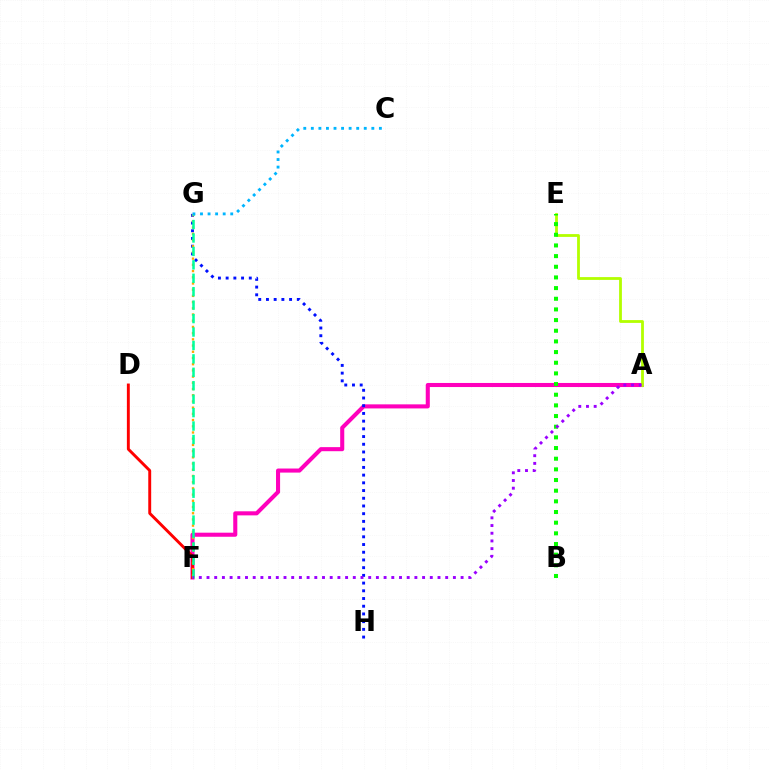{('A', 'F'): [{'color': '#ff00bd', 'line_style': 'solid', 'thickness': 2.93}, {'color': '#9b00ff', 'line_style': 'dotted', 'thickness': 2.09}], ('A', 'E'): [{'color': '#b3ff00', 'line_style': 'solid', 'thickness': 2.01}], ('D', 'F'): [{'color': '#ff0000', 'line_style': 'solid', 'thickness': 2.1}], ('G', 'H'): [{'color': '#0010ff', 'line_style': 'dotted', 'thickness': 2.1}], ('F', 'G'): [{'color': '#ffa500', 'line_style': 'dotted', 'thickness': 1.69}, {'color': '#00ff9d', 'line_style': 'dashed', 'thickness': 1.82}], ('C', 'G'): [{'color': '#00b5ff', 'line_style': 'dotted', 'thickness': 2.05}], ('B', 'E'): [{'color': '#08ff00', 'line_style': 'dotted', 'thickness': 2.9}]}